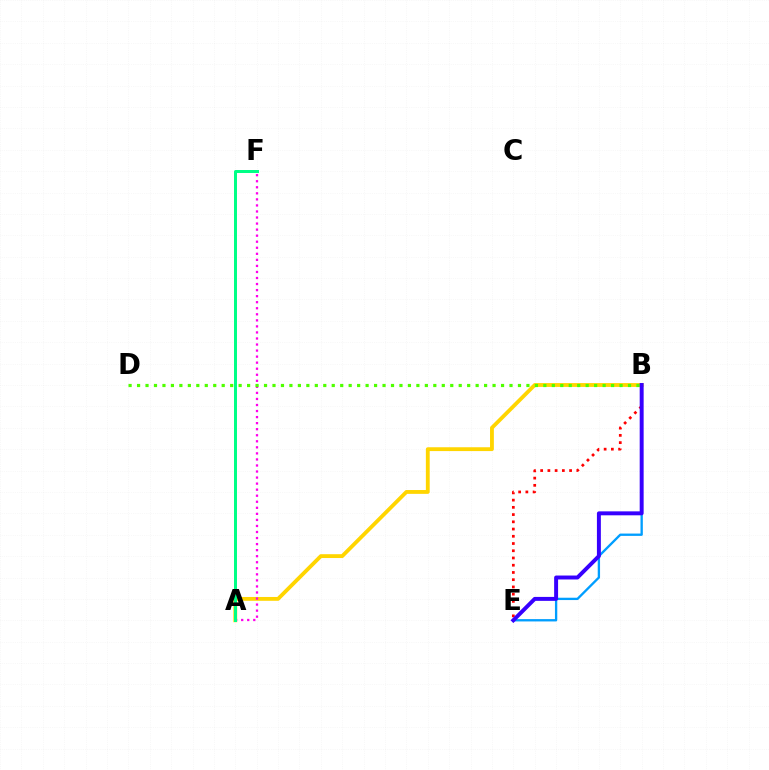{('A', 'B'): [{'color': '#ffd500', 'line_style': 'solid', 'thickness': 2.76}], ('A', 'F'): [{'color': '#ff00ed', 'line_style': 'dotted', 'thickness': 1.64}, {'color': '#00ff86', 'line_style': 'solid', 'thickness': 2.15}], ('B', 'E'): [{'color': '#009eff', 'line_style': 'solid', 'thickness': 1.68}, {'color': '#ff0000', 'line_style': 'dotted', 'thickness': 1.97}, {'color': '#3700ff', 'line_style': 'solid', 'thickness': 2.84}], ('B', 'D'): [{'color': '#4fff00', 'line_style': 'dotted', 'thickness': 2.3}]}